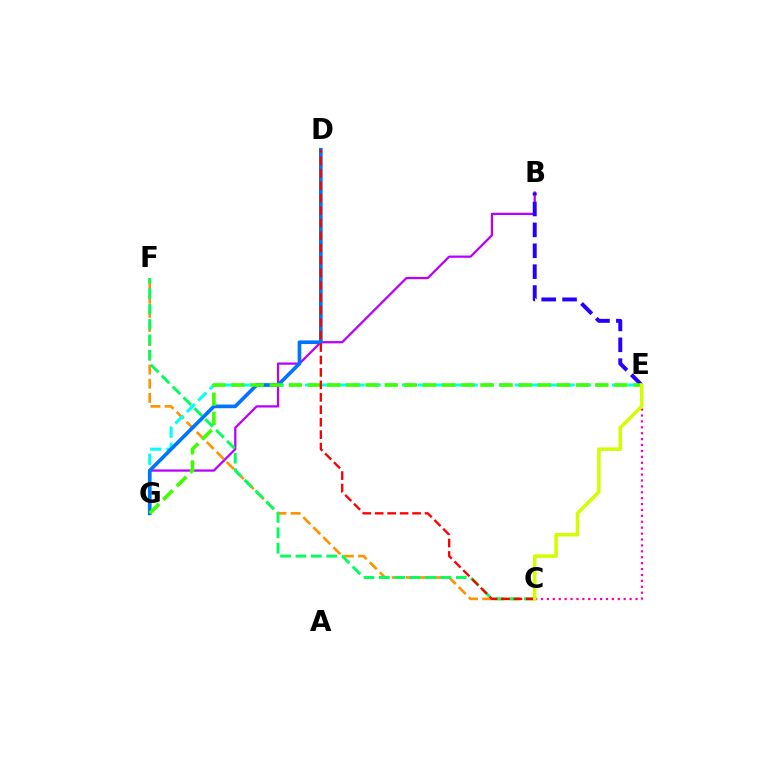{('C', 'F'): [{'color': '#ff9400', 'line_style': 'dashed', 'thickness': 1.93}, {'color': '#00ff5c', 'line_style': 'dashed', 'thickness': 2.09}], ('B', 'G'): [{'color': '#b900ff', 'line_style': 'solid', 'thickness': 1.62}], ('E', 'G'): [{'color': '#00fff6', 'line_style': 'dashed', 'thickness': 2.19}, {'color': '#3dff00', 'line_style': 'dashed', 'thickness': 2.6}], ('C', 'E'): [{'color': '#ff00ac', 'line_style': 'dotted', 'thickness': 1.6}, {'color': '#d1ff00', 'line_style': 'solid', 'thickness': 2.52}], ('B', 'E'): [{'color': '#2500ff', 'line_style': 'dashed', 'thickness': 2.84}], ('D', 'G'): [{'color': '#0074ff', 'line_style': 'solid', 'thickness': 2.64}], ('C', 'D'): [{'color': '#ff0000', 'line_style': 'dashed', 'thickness': 1.69}]}